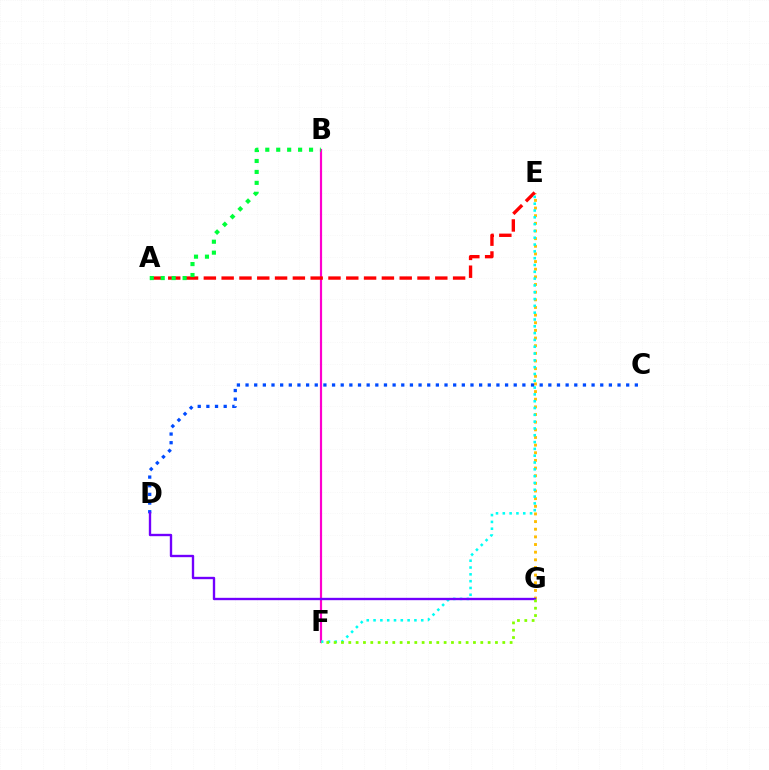{('E', 'G'): [{'color': '#ffbd00', 'line_style': 'dotted', 'thickness': 2.08}], ('B', 'F'): [{'color': '#ff00cf', 'line_style': 'solid', 'thickness': 1.58}], ('A', 'E'): [{'color': '#ff0000', 'line_style': 'dashed', 'thickness': 2.42}], ('E', 'F'): [{'color': '#00fff6', 'line_style': 'dotted', 'thickness': 1.85}], ('A', 'B'): [{'color': '#00ff39', 'line_style': 'dotted', 'thickness': 2.97}], ('C', 'D'): [{'color': '#004bff', 'line_style': 'dotted', 'thickness': 2.35}], ('D', 'G'): [{'color': '#7200ff', 'line_style': 'solid', 'thickness': 1.7}], ('F', 'G'): [{'color': '#84ff00', 'line_style': 'dotted', 'thickness': 1.99}]}